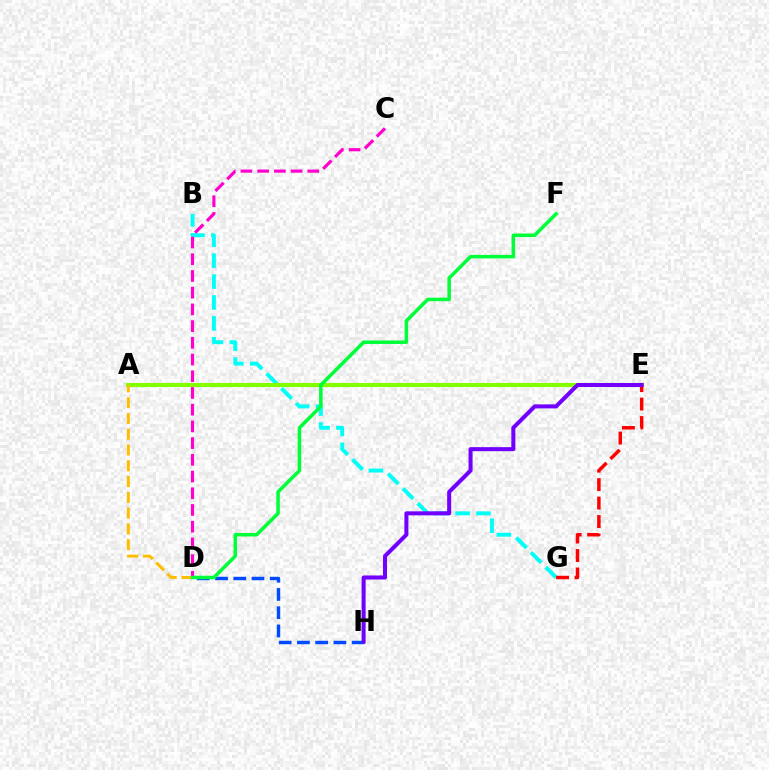{('B', 'G'): [{'color': '#00fff6', 'line_style': 'dashed', 'thickness': 2.84}], ('A', 'E'): [{'color': '#84ff00', 'line_style': 'solid', 'thickness': 2.95}], ('C', 'D'): [{'color': '#ff00cf', 'line_style': 'dashed', 'thickness': 2.27}], ('A', 'D'): [{'color': '#ffbd00', 'line_style': 'dashed', 'thickness': 2.14}], ('D', 'H'): [{'color': '#004bff', 'line_style': 'dashed', 'thickness': 2.48}], ('E', 'G'): [{'color': '#ff0000', 'line_style': 'dashed', 'thickness': 2.51}], ('D', 'F'): [{'color': '#00ff39', 'line_style': 'solid', 'thickness': 2.53}], ('E', 'H'): [{'color': '#7200ff', 'line_style': 'solid', 'thickness': 2.9}]}